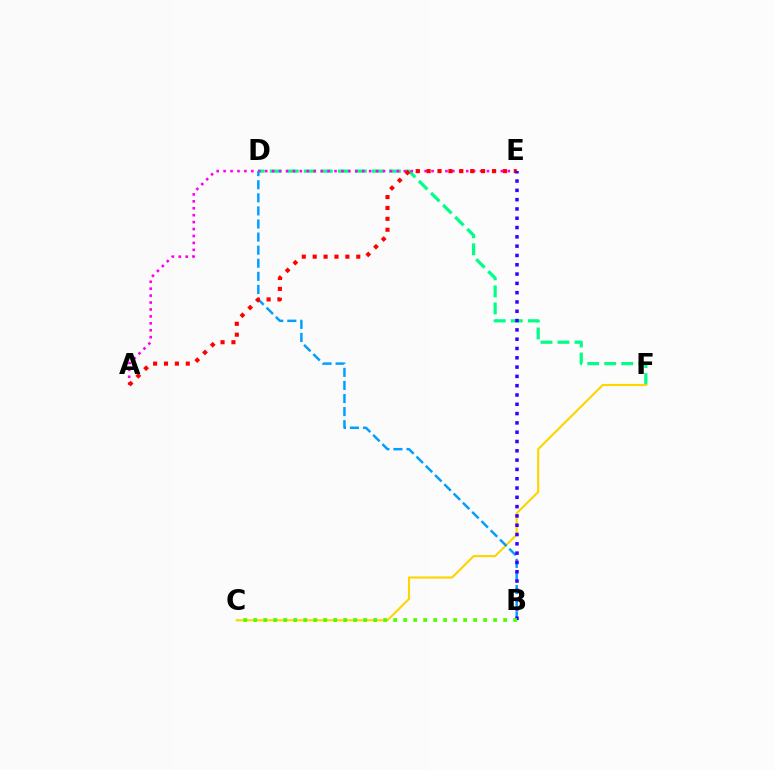{('D', 'F'): [{'color': '#00ff86', 'line_style': 'dashed', 'thickness': 2.31}], ('A', 'E'): [{'color': '#ff00ed', 'line_style': 'dotted', 'thickness': 1.88}, {'color': '#ff0000', 'line_style': 'dotted', 'thickness': 2.96}], ('C', 'F'): [{'color': '#ffd500', 'line_style': 'solid', 'thickness': 1.54}], ('B', 'D'): [{'color': '#009eff', 'line_style': 'dashed', 'thickness': 1.78}], ('B', 'E'): [{'color': '#3700ff', 'line_style': 'dotted', 'thickness': 2.53}], ('B', 'C'): [{'color': '#4fff00', 'line_style': 'dotted', 'thickness': 2.72}]}